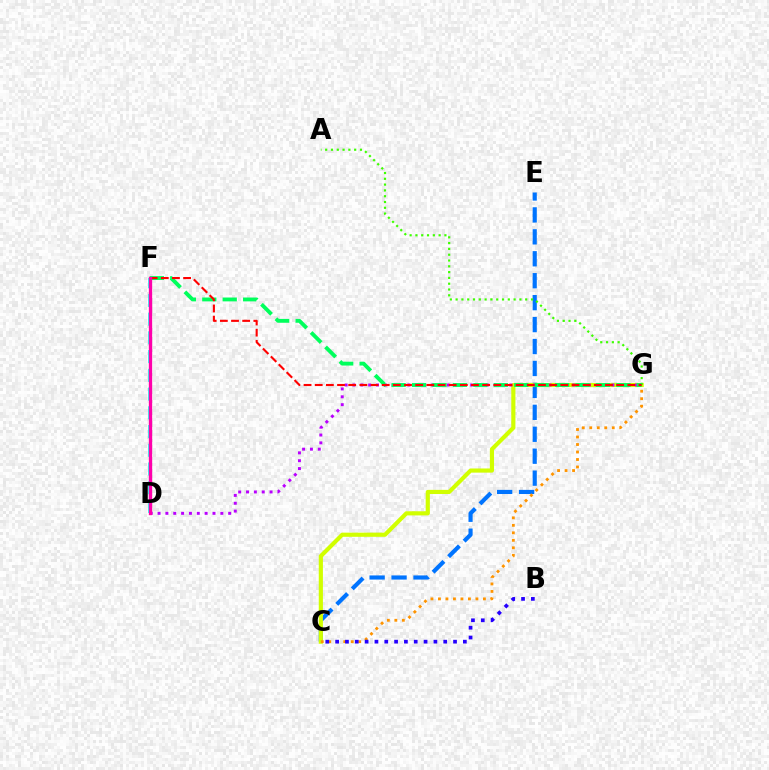{('C', 'E'): [{'color': '#0074ff', 'line_style': 'dashed', 'thickness': 2.98}], ('C', 'G'): [{'color': '#d1ff00', 'line_style': 'solid', 'thickness': 2.99}, {'color': '#ff9400', 'line_style': 'dotted', 'thickness': 2.04}], ('A', 'G'): [{'color': '#3dff00', 'line_style': 'dotted', 'thickness': 1.58}], ('D', 'G'): [{'color': '#b900ff', 'line_style': 'dotted', 'thickness': 2.13}], ('F', 'G'): [{'color': '#00ff5c', 'line_style': 'dashed', 'thickness': 2.78}, {'color': '#ff0000', 'line_style': 'dashed', 'thickness': 1.52}], ('D', 'F'): [{'color': '#00fff6', 'line_style': 'dashed', 'thickness': 2.54}, {'color': '#ff00ac', 'line_style': 'solid', 'thickness': 2.4}], ('B', 'C'): [{'color': '#2500ff', 'line_style': 'dotted', 'thickness': 2.67}]}